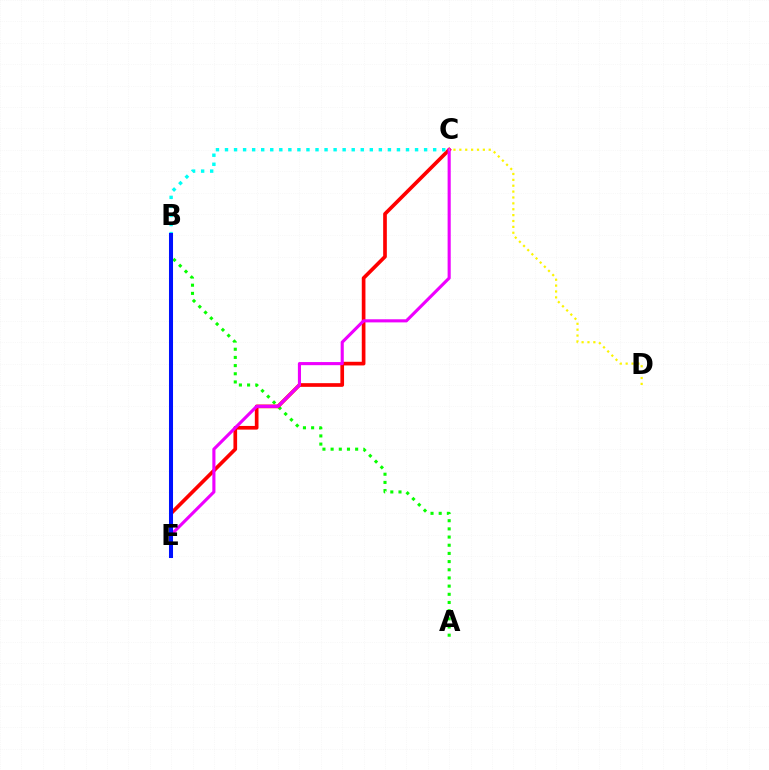{('A', 'B'): [{'color': '#08ff00', 'line_style': 'dotted', 'thickness': 2.22}], ('C', 'E'): [{'color': '#ff0000', 'line_style': 'solid', 'thickness': 2.64}, {'color': '#ee00ff', 'line_style': 'solid', 'thickness': 2.24}], ('B', 'C'): [{'color': '#00fff6', 'line_style': 'dotted', 'thickness': 2.46}], ('B', 'E'): [{'color': '#0010ff', 'line_style': 'solid', 'thickness': 2.91}], ('C', 'D'): [{'color': '#fcf500', 'line_style': 'dotted', 'thickness': 1.6}]}